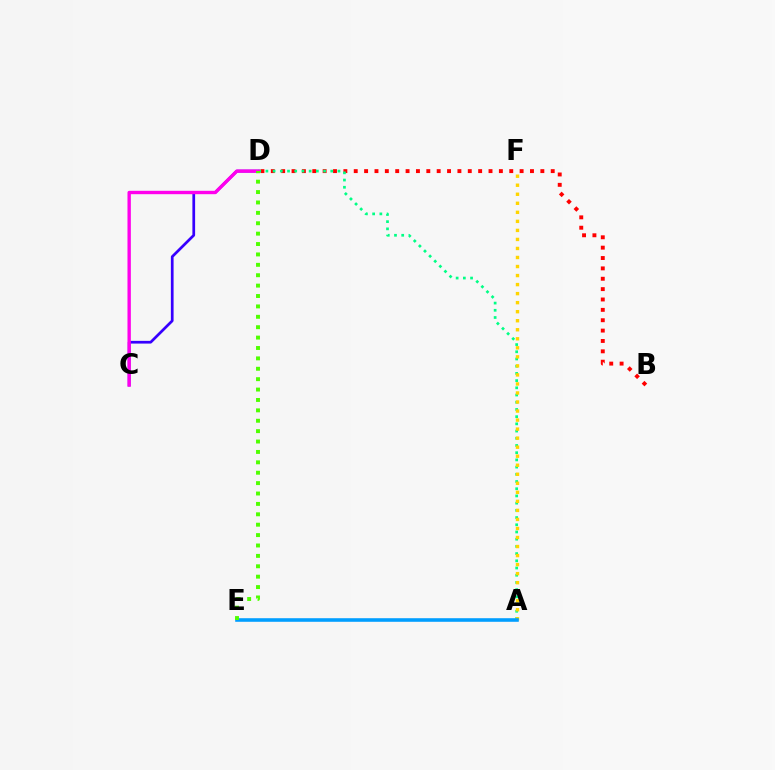{('C', 'D'): [{'color': '#3700ff', 'line_style': 'solid', 'thickness': 1.96}, {'color': '#ff00ed', 'line_style': 'solid', 'thickness': 2.43}], ('B', 'D'): [{'color': '#ff0000', 'line_style': 'dotted', 'thickness': 2.82}], ('A', 'D'): [{'color': '#00ff86', 'line_style': 'dotted', 'thickness': 1.96}], ('A', 'F'): [{'color': '#ffd500', 'line_style': 'dotted', 'thickness': 2.45}], ('A', 'E'): [{'color': '#009eff', 'line_style': 'solid', 'thickness': 2.57}], ('D', 'E'): [{'color': '#4fff00', 'line_style': 'dotted', 'thickness': 2.82}]}